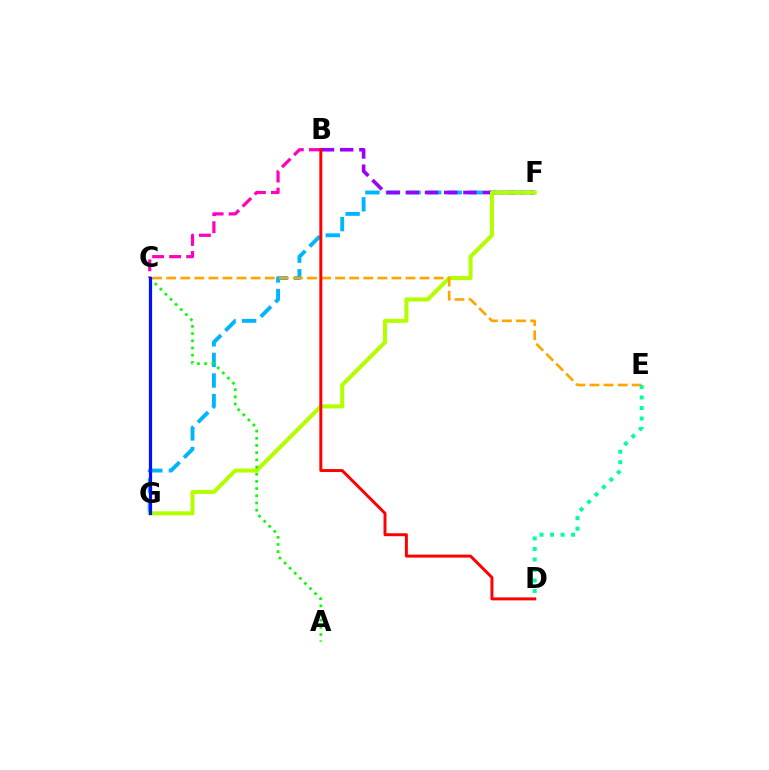{('F', 'G'): [{'color': '#00b5ff', 'line_style': 'dashed', 'thickness': 2.8}, {'color': '#b3ff00', 'line_style': 'solid', 'thickness': 2.91}], ('B', 'C'): [{'color': '#ff00bd', 'line_style': 'dashed', 'thickness': 2.32}], ('B', 'F'): [{'color': '#9b00ff', 'line_style': 'dashed', 'thickness': 2.61}], ('C', 'E'): [{'color': '#ffa500', 'line_style': 'dashed', 'thickness': 1.91}], ('D', 'E'): [{'color': '#00ff9d', 'line_style': 'dotted', 'thickness': 2.86}], ('B', 'D'): [{'color': '#ff0000', 'line_style': 'solid', 'thickness': 2.13}], ('A', 'C'): [{'color': '#08ff00', 'line_style': 'dotted', 'thickness': 1.95}], ('C', 'G'): [{'color': '#0010ff', 'line_style': 'solid', 'thickness': 2.3}]}